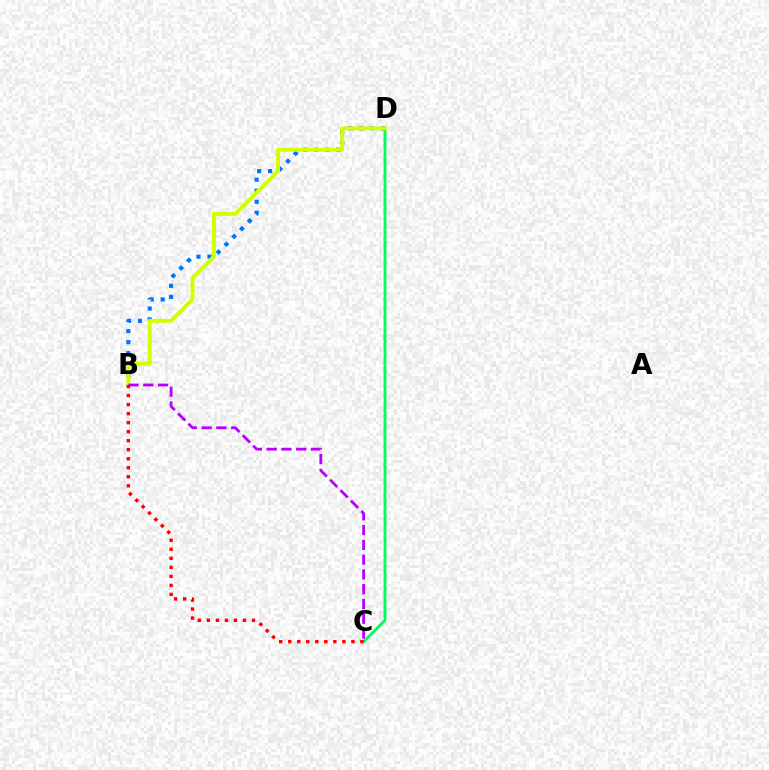{('C', 'D'): [{'color': '#00ff5c', 'line_style': 'solid', 'thickness': 2.08}], ('B', 'D'): [{'color': '#0074ff', 'line_style': 'dotted', 'thickness': 2.99}, {'color': '#d1ff00', 'line_style': 'solid', 'thickness': 2.82}], ('B', 'C'): [{'color': '#b900ff', 'line_style': 'dashed', 'thickness': 2.01}, {'color': '#ff0000', 'line_style': 'dotted', 'thickness': 2.45}]}